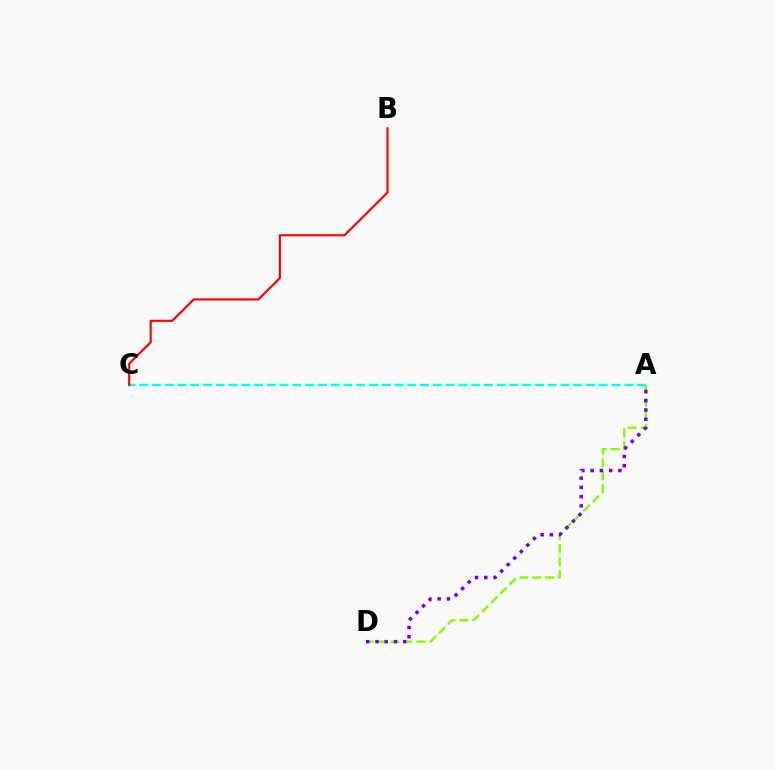{('A', 'D'): [{'color': '#84ff00', 'line_style': 'dashed', 'thickness': 1.76}, {'color': '#7200ff', 'line_style': 'dotted', 'thickness': 2.51}], ('A', 'C'): [{'color': '#00fff6', 'line_style': 'dashed', 'thickness': 1.73}], ('B', 'C'): [{'color': '#ff0000', 'line_style': 'solid', 'thickness': 1.55}]}